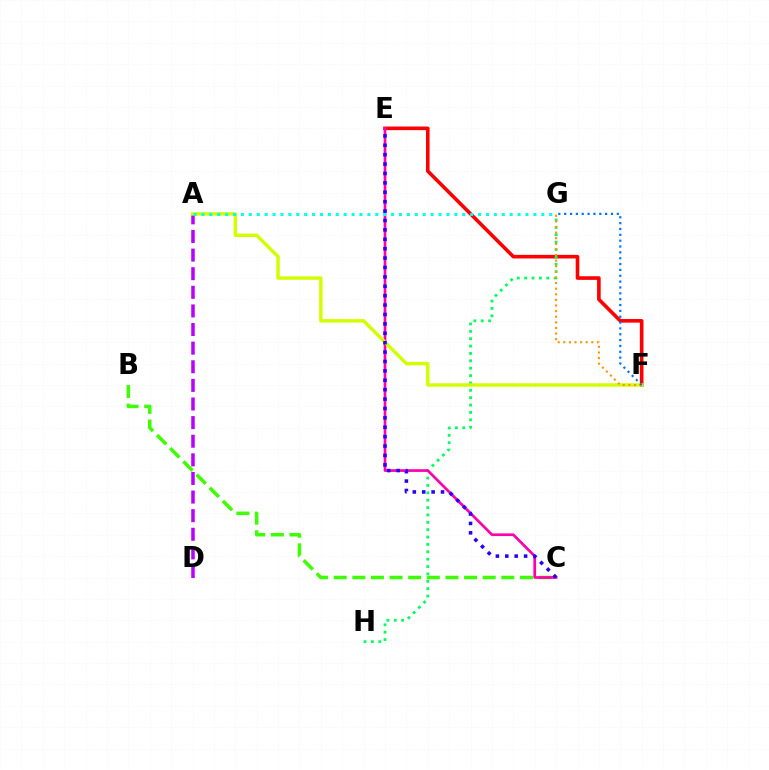{('B', 'C'): [{'color': '#3dff00', 'line_style': 'dashed', 'thickness': 2.53}], ('E', 'F'): [{'color': '#ff0000', 'line_style': 'solid', 'thickness': 2.6}], ('G', 'H'): [{'color': '#00ff5c', 'line_style': 'dotted', 'thickness': 2.0}], ('A', 'D'): [{'color': '#b900ff', 'line_style': 'dashed', 'thickness': 2.53}], ('C', 'E'): [{'color': '#ff00ac', 'line_style': 'solid', 'thickness': 1.94}, {'color': '#2500ff', 'line_style': 'dotted', 'thickness': 2.55}], ('A', 'F'): [{'color': '#d1ff00', 'line_style': 'solid', 'thickness': 2.48}], ('F', 'G'): [{'color': '#ff9400', 'line_style': 'dotted', 'thickness': 1.52}, {'color': '#0074ff', 'line_style': 'dotted', 'thickness': 1.59}], ('A', 'G'): [{'color': '#00fff6', 'line_style': 'dotted', 'thickness': 2.15}]}